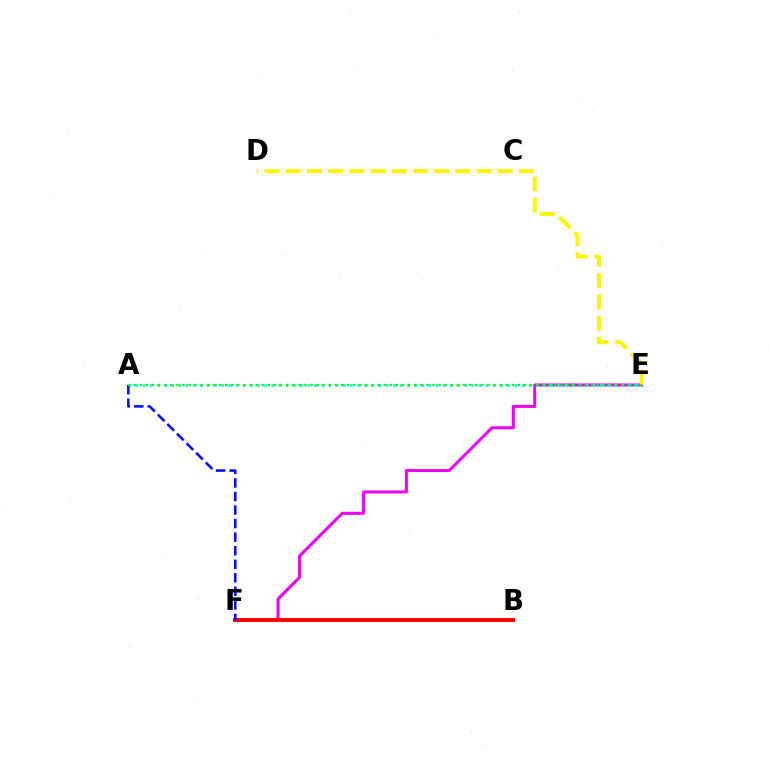{('E', 'F'): [{'color': '#ee00ff', 'line_style': 'solid', 'thickness': 2.18}], ('A', 'E'): [{'color': '#00fff6', 'line_style': 'dotted', 'thickness': 1.94}, {'color': '#08ff00', 'line_style': 'dotted', 'thickness': 1.66}], ('D', 'E'): [{'color': '#fcf500', 'line_style': 'dashed', 'thickness': 2.88}], ('B', 'F'): [{'color': '#ff0000', 'line_style': 'solid', 'thickness': 2.93}], ('A', 'F'): [{'color': '#0010ff', 'line_style': 'dashed', 'thickness': 1.84}]}